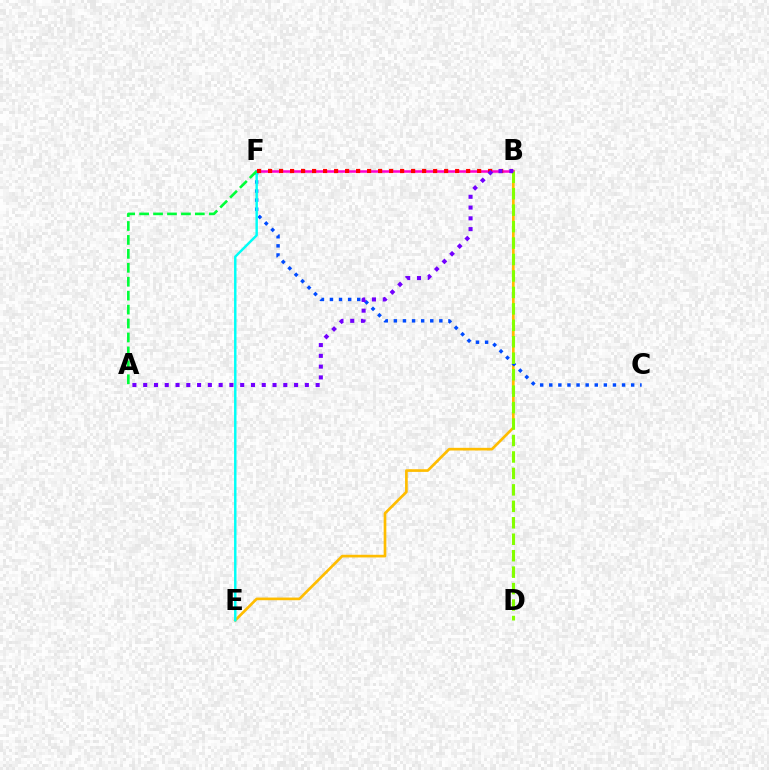{('B', 'E'): [{'color': '#ffbd00', 'line_style': 'solid', 'thickness': 1.92}], ('C', 'F'): [{'color': '#004bff', 'line_style': 'dotted', 'thickness': 2.47}], ('E', 'F'): [{'color': '#00fff6', 'line_style': 'solid', 'thickness': 1.76}], ('B', 'F'): [{'color': '#ff00cf', 'line_style': 'solid', 'thickness': 1.8}, {'color': '#ff0000', 'line_style': 'dotted', 'thickness': 2.99}], ('A', 'F'): [{'color': '#00ff39', 'line_style': 'dashed', 'thickness': 1.89}], ('B', 'D'): [{'color': '#84ff00', 'line_style': 'dashed', 'thickness': 2.24}], ('A', 'B'): [{'color': '#7200ff', 'line_style': 'dotted', 'thickness': 2.93}]}